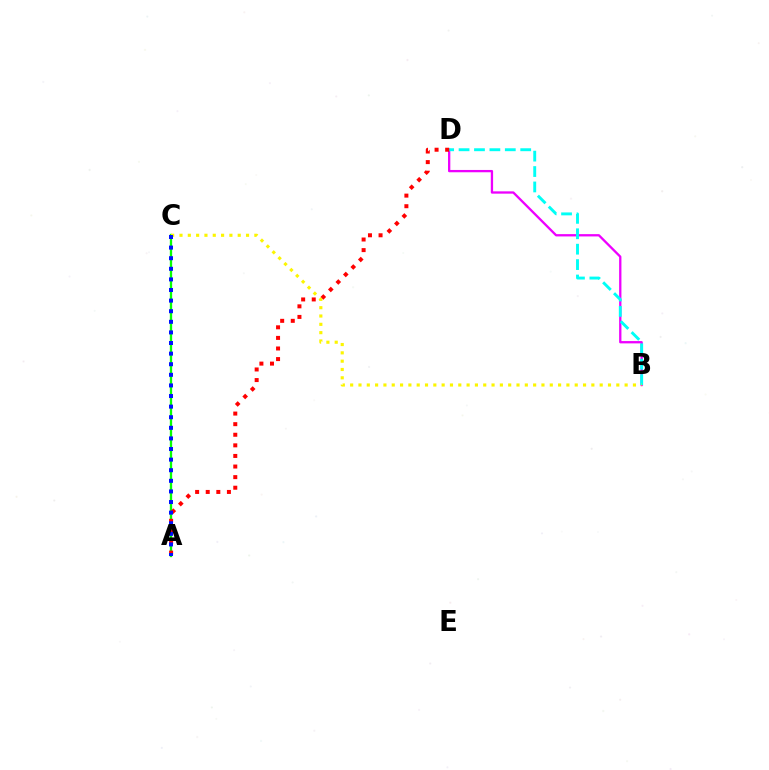{('B', 'D'): [{'color': '#ee00ff', 'line_style': 'solid', 'thickness': 1.66}, {'color': '#00fff6', 'line_style': 'dashed', 'thickness': 2.09}], ('A', 'C'): [{'color': '#08ff00', 'line_style': 'solid', 'thickness': 1.66}, {'color': '#0010ff', 'line_style': 'dotted', 'thickness': 2.88}], ('A', 'D'): [{'color': '#ff0000', 'line_style': 'dotted', 'thickness': 2.88}], ('B', 'C'): [{'color': '#fcf500', 'line_style': 'dotted', 'thickness': 2.26}]}